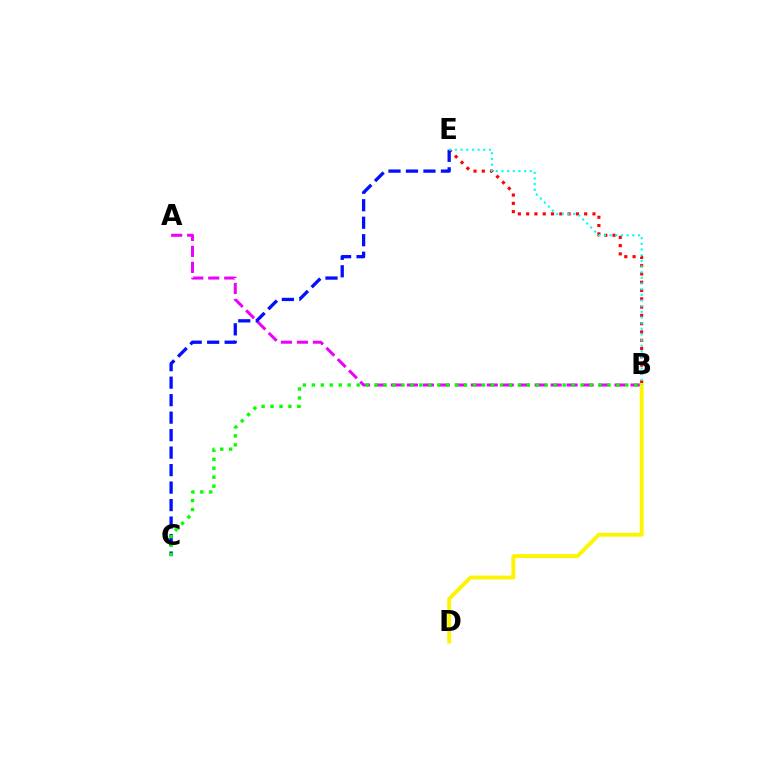{('A', 'B'): [{'color': '#ee00ff', 'line_style': 'dashed', 'thickness': 2.17}], ('B', 'E'): [{'color': '#ff0000', 'line_style': 'dotted', 'thickness': 2.25}, {'color': '#00fff6', 'line_style': 'dotted', 'thickness': 1.54}], ('C', 'E'): [{'color': '#0010ff', 'line_style': 'dashed', 'thickness': 2.38}], ('B', 'C'): [{'color': '#08ff00', 'line_style': 'dotted', 'thickness': 2.43}], ('B', 'D'): [{'color': '#fcf500', 'line_style': 'solid', 'thickness': 2.79}]}